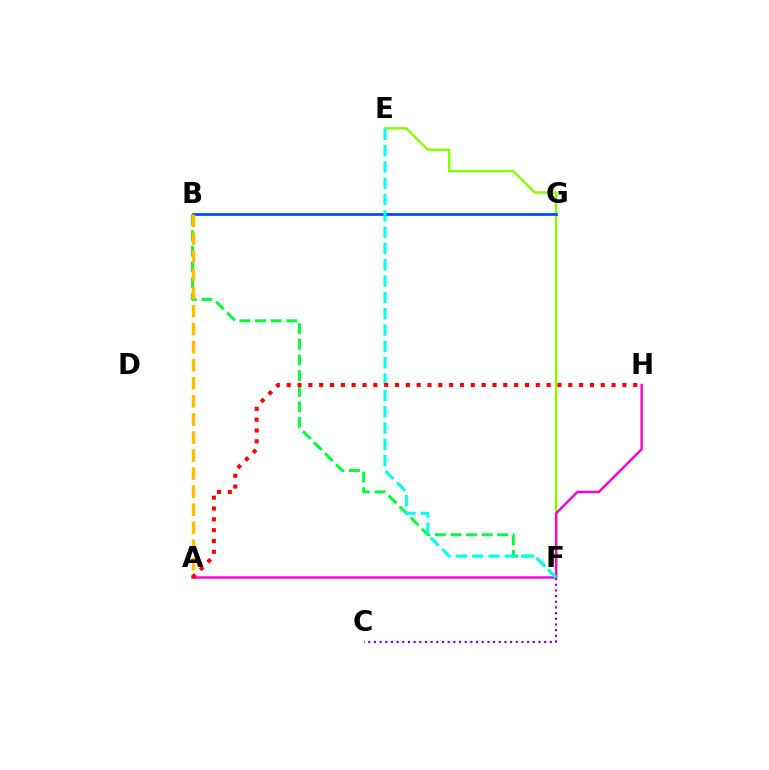{('E', 'F'): [{'color': '#84ff00', 'line_style': 'solid', 'thickness': 1.73}, {'color': '#00fff6', 'line_style': 'dashed', 'thickness': 2.22}], ('B', 'G'): [{'color': '#004bff', 'line_style': 'solid', 'thickness': 1.97}], ('C', 'F'): [{'color': '#7200ff', 'line_style': 'dotted', 'thickness': 1.54}], ('B', 'F'): [{'color': '#00ff39', 'line_style': 'dashed', 'thickness': 2.12}], ('A', 'B'): [{'color': '#ffbd00', 'line_style': 'dashed', 'thickness': 2.45}], ('A', 'H'): [{'color': '#ff00cf', 'line_style': 'solid', 'thickness': 1.76}, {'color': '#ff0000', 'line_style': 'dotted', 'thickness': 2.94}]}